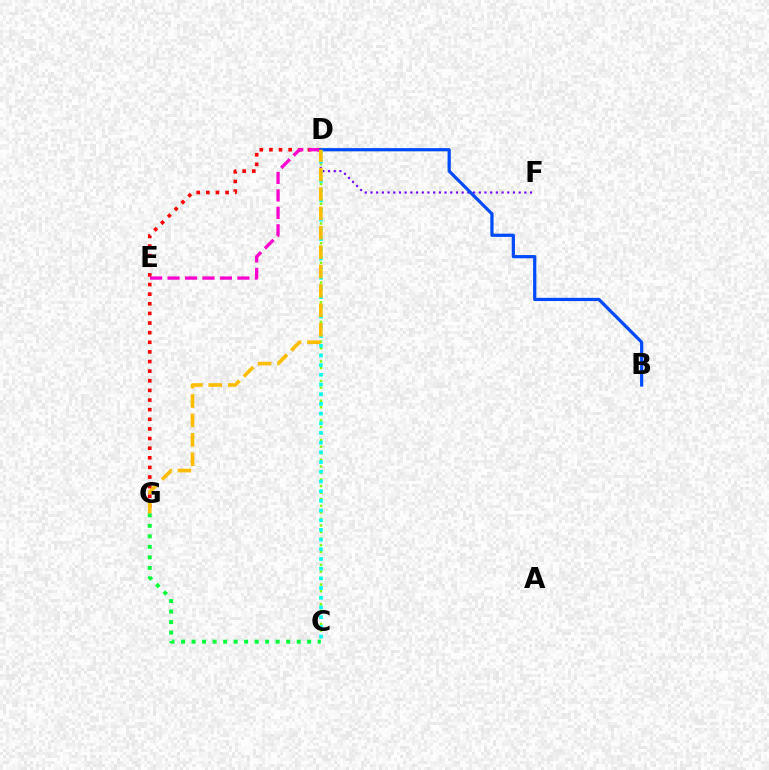{('D', 'G'): [{'color': '#ff0000', 'line_style': 'dotted', 'thickness': 2.61}, {'color': '#ffbd00', 'line_style': 'dashed', 'thickness': 2.64}], ('C', 'G'): [{'color': '#00ff39', 'line_style': 'dotted', 'thickness': 2.86}], ('C', 'D'): [{'color': '#84ff00', 'line_style': 'dotted', 'thickness': 1.78}, {'color': '#00fff6', 'line_style': 'dotted', 'thickness': 2.63}], ('D', 'E'): [{'color': '#ff00cf', 'line_style': 'dashed', 'thickness': 2.37}], ('D', 'F'): [{'color': '#7200ff', 'line_style': 'dotted', 'thickness': 1.55}], ('B', 'D'): [{'color': '#004bff', 'line_style': 'solid', 'thickness': 2.32}]}